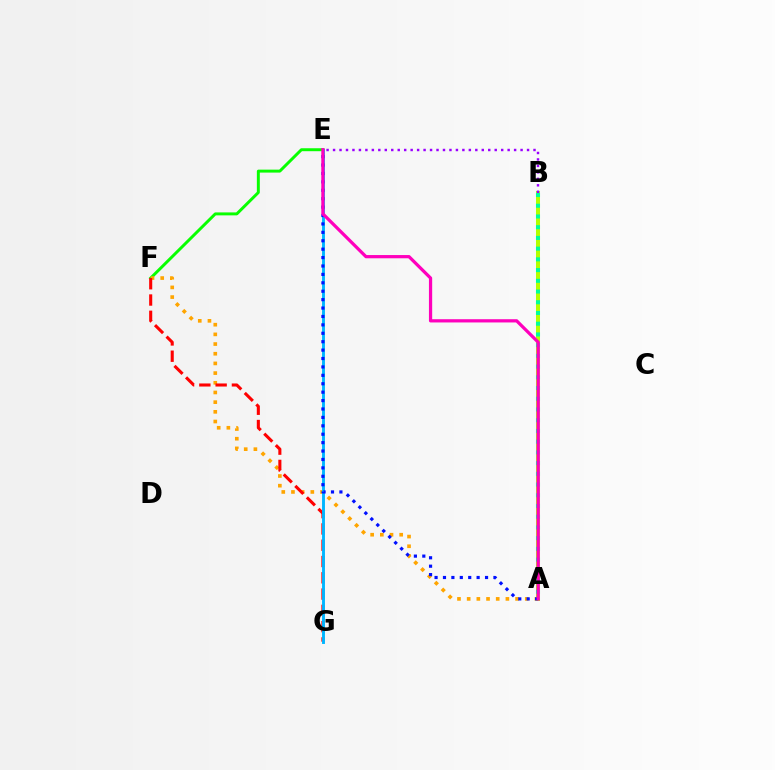{('E', 'F'): [{'color': '#08ff00', 'line_style': 'solid', 'thickness': 2.13}], ('A', 'F'): [{'color': '#ffa500', 'line_style': 'dotted', 'thickness': 2.63}], ('F', 'G'): [{'color': '#ff0000', 'line_style': 'dashed', 'thickness': 2.21}], ('E', 'G'): [{'color': '#00b5ff', 'line_style': 'solid', 'thickness': 2.09}], ('A', 'B'): [{'color': '#b3ff00', 'line_style': 'solid', 'thickness': 2.89}, {'color': '#00ff9d', 'line_style': 'dotted', 'thickness': 2.91}], ('B', 'E'): [{'color': '#9b00ff', 'line_style': 'dotted', 'thickness': 1.76}], ('A', 'E'): [{'color': '#0010ff', 'line_style': 'dotted', 'thickness': 2.29}, {'color': '#ff00bd', 'line_style': 'solid', 'thickness': 2.33}]}